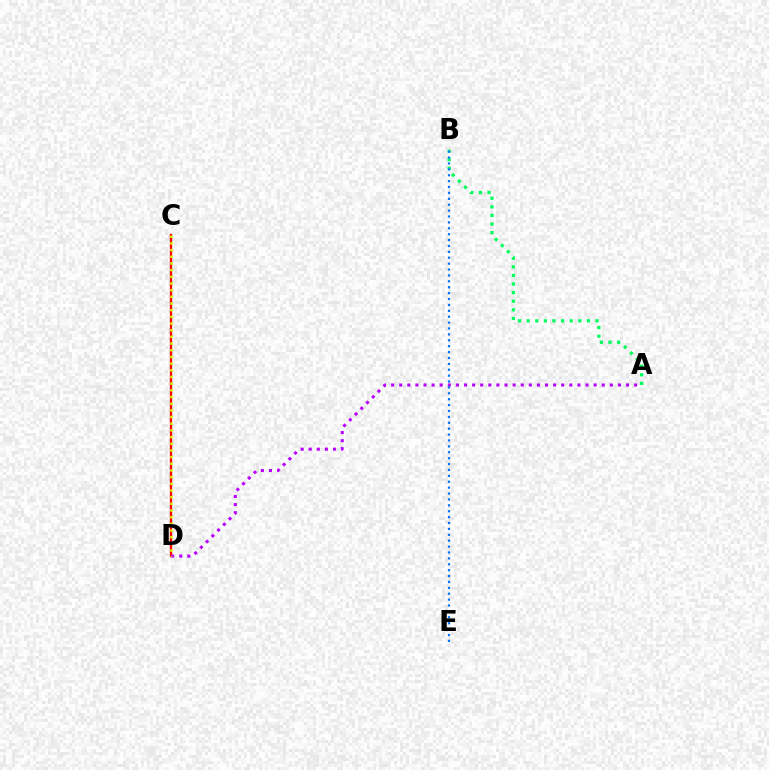{('C', 'D'): [{'color': '#ff0000', 'line_style': 'solid', 'thickness': 1.68}, {'color': '#d1ff00', 'line_style': 'dotted', 'thickness': 1.81}], ('A', 'D'): [{'color': '#b900ff', 'line_style': 'dotted', 'thickness': 2.2}], ('A', 'B'): [{'color': '#00ff5c', 'line_style': 'dotted', 'thickness': 2.34}], ('B', 'E'): [{'color': '#0074ff', 'line_style': 'dotted', 'thickness': 1.6}]}